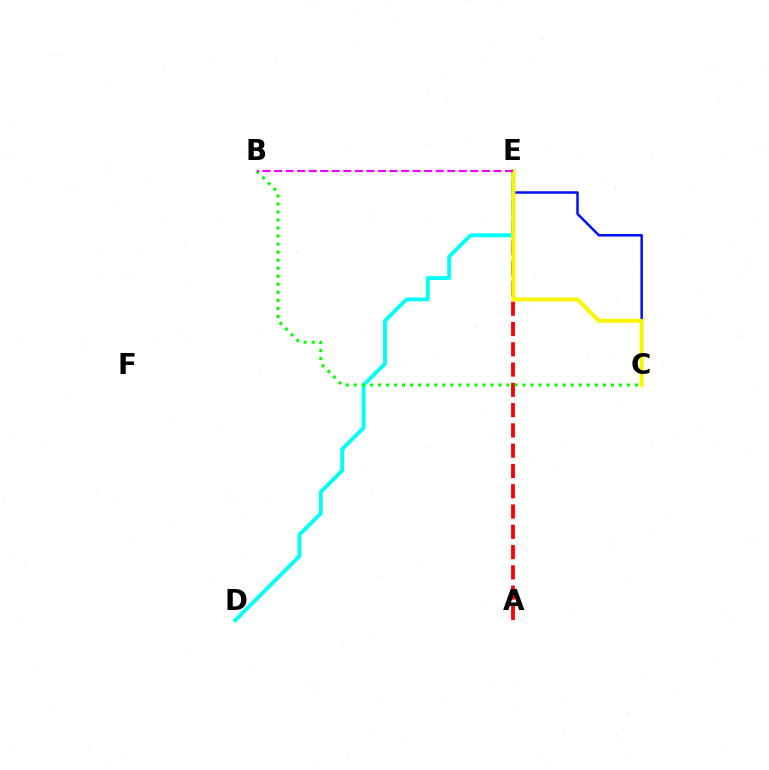{('A', 'E'): [{'color': '#ff0000', 'line_style': 'dashed', 'thickness': 2.75}], ('C', 'E'): [{'color': '#0010ff', 'line_style': 'solid', 'thickness': 1.79}, {'color': '#fcf500', 'line_style': 'solid', 'thickness': 2.88}], ('D', 'E'): [{'color': '#00fff6', 'line_style': 'solid', 'thickness': 2.79}], ('B', 'C'): [{'color': '#08ff00', 'line_style': 'dotted', 'thickness': 2.18}], ('B', 'E'): [{'color': '#ee00ff', 'line_style': 'dashed', 'thickness': 1.57}]}